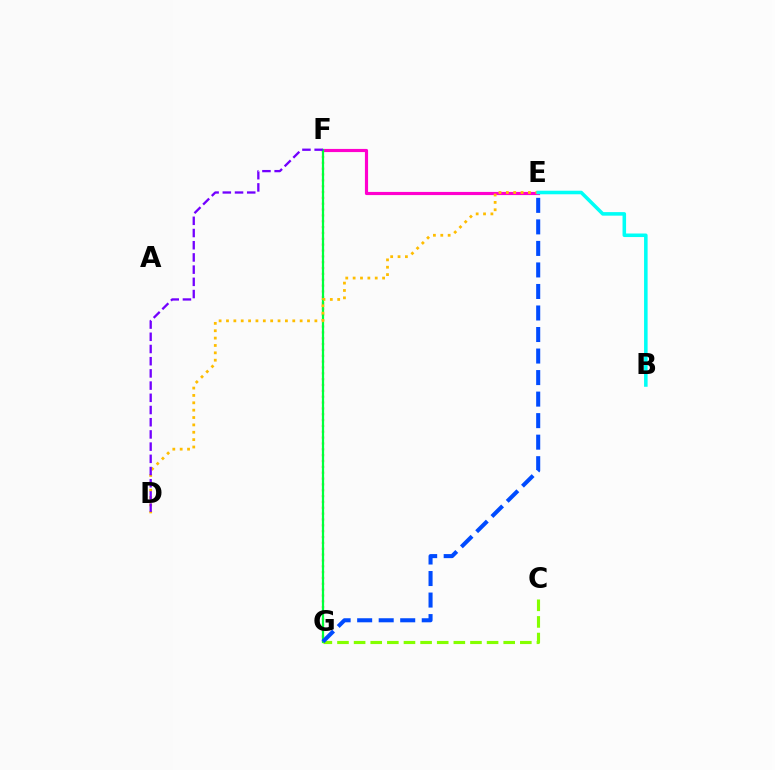{('F', 'G'): [{'color': '#ff0000', 'line_style': 'dotted', 'thickness': 1.59}, {'color': '#00ff39', 'line_style': 'solid', 'thickness': 1.6}], ('E', 'F'): [{'color': '#ff00cf', 'line_style': 'solid', 'thickness': 2.27}], ('D', 'E'): [{'color': '#ffbd00', 'line_style': 'dotted', 'thickness': 2.0}], ('D', 'F'): [{'color': '#7200ff', 'line_style': 'dashed', 'thickness': 1.66}], ('C', 'G'): [{'color': '#84ff00', 'line_style': 'dashed', 'thickness': 2.26}], ('E', 'G'): [{'color': '#004bff', 'line_style': 'dashed', 'thickness': 2.92}], ('B', 'E'): [{'color': '#00fff6', 'line_style': 'solid', 'thickness': 2.56}]}